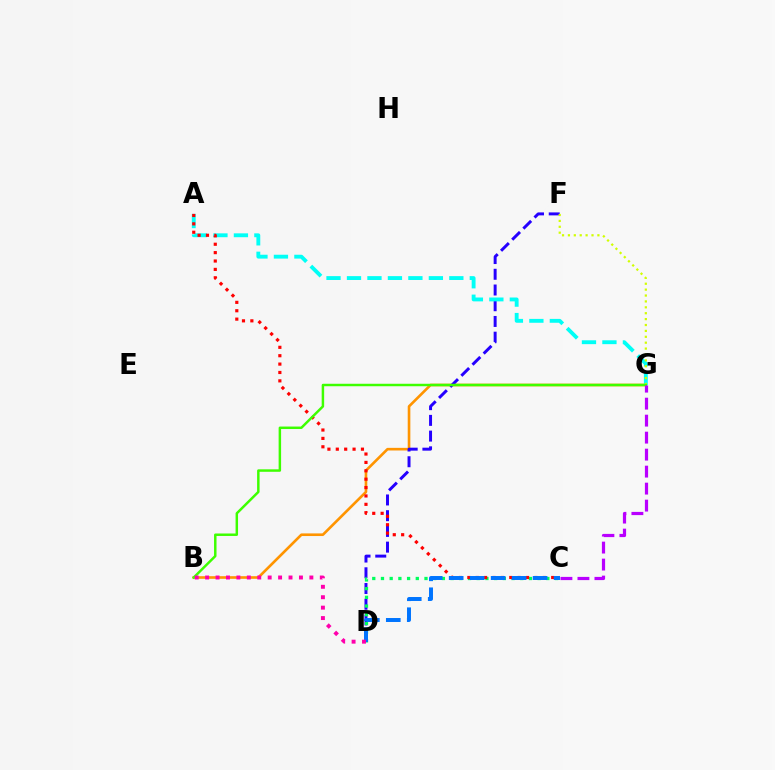{('B', 'G'): [{'color': '#ff9400', 'line_style': 'solid', 'thickness': 1.9}, {'color': '#3dff00', 'line_style': 'solid', 'thickness': 1.78}], ('D', 'F'): [{'color': '#2500ff', 'line_style': 'dashed', 'thickness': 2.14}], ('A', 'G'): [{'color': '#00fff6', 'line_style': 'dashed', 'thickness': 2.78}], ('C', 'D'): [{'color': '#00ff5c', 'line_style': 'dotted', 'thickness': 2.36}, {'color': '#0074ff', 'line_style': 'dashed', 'thickness': 2.85}], ('A', 'C'): [{'color': '#ff0000', 'line_style': 'dotted', 'thickness': 2.28}], ('F', 'G'): [{'color': '#d1ff00', 'line_style': 'dotted', 'thickness': 1.6}], ('C', 'G'): [{'color': '#b900ff', 'line_style': 'dashed', 'thickness': 2.31}], ('B', 'D'): [{'color': '#ff00ac', 'line_style': 'dotted', 'thickness': 2.83}]}